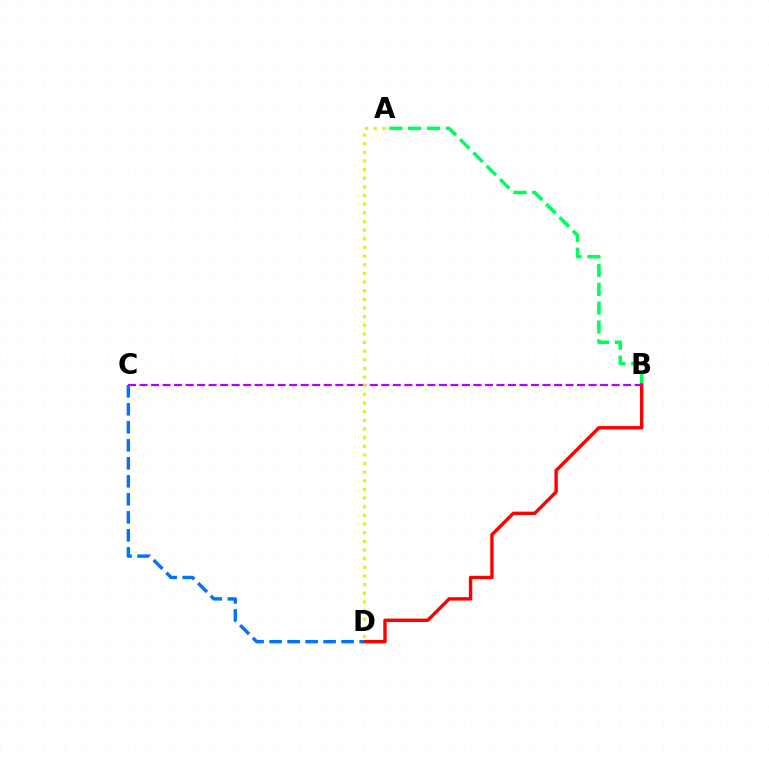{('A', 'B'): [{'color': '#00ff5c', 'line_style': 'dashed', 'thickness': 2.56}], ('B', 'D'): [{'color': '#ff0000', 'line_style': 'solid', 'thickness': 2.45}], ('B', 'C'): [{'color': '#b900ff', 'line_style': 'dashed', 'thickness': 1.56}], ('C', 'D'): [{'color': '#0074ff', 'line_style': 'dashed', 'thickness': 2.45}], ('A', 'D'): [{'color': '#d1ff00', 'line_style': 'dotted', 'thickness': 2.35}]}